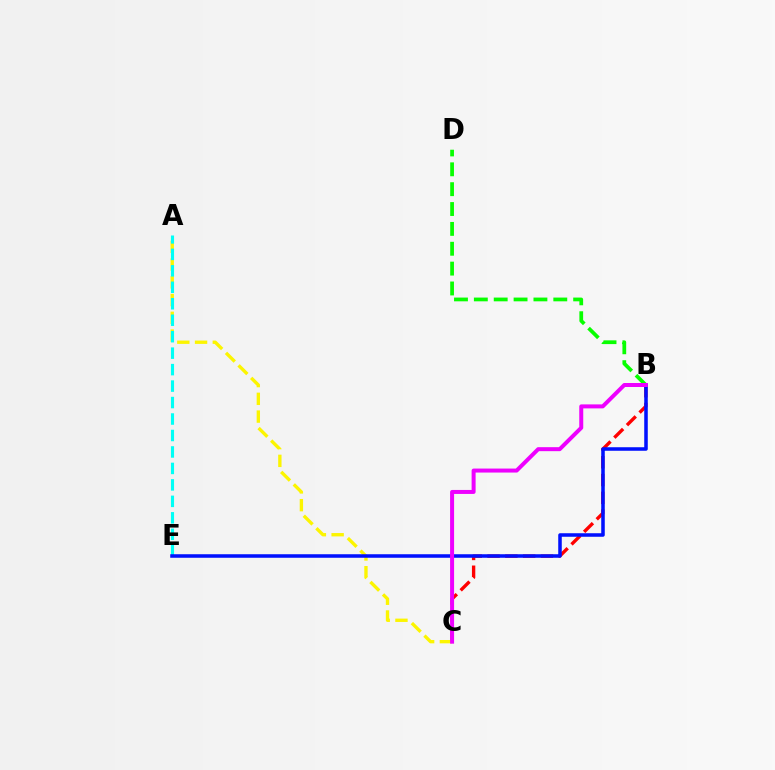{('A', 'C'): [{'color': '#fcf500', 'line_style': 'dashed', 'thickness': 2.41}], ('B', 'C'): [{'color': '#ff0000', 'line_style': 'dashed', 'thickness': 2.42}, {'color': '#ee00ff', 'line_style': 'solid', 'thickness': 2.87}], ('A', 'E'): [{'color': '#00fff6', 'line_style': 'dashed', 'thickness': 2.24}], ('B', 'E'): [{'color': '#0010ff', 'line_style': 'solid', 'thickness': 2.54}], ('B', 'D'): [{'color': '#08ff00', 'line_style': 'dashed', 'thickness': 2.7}]}